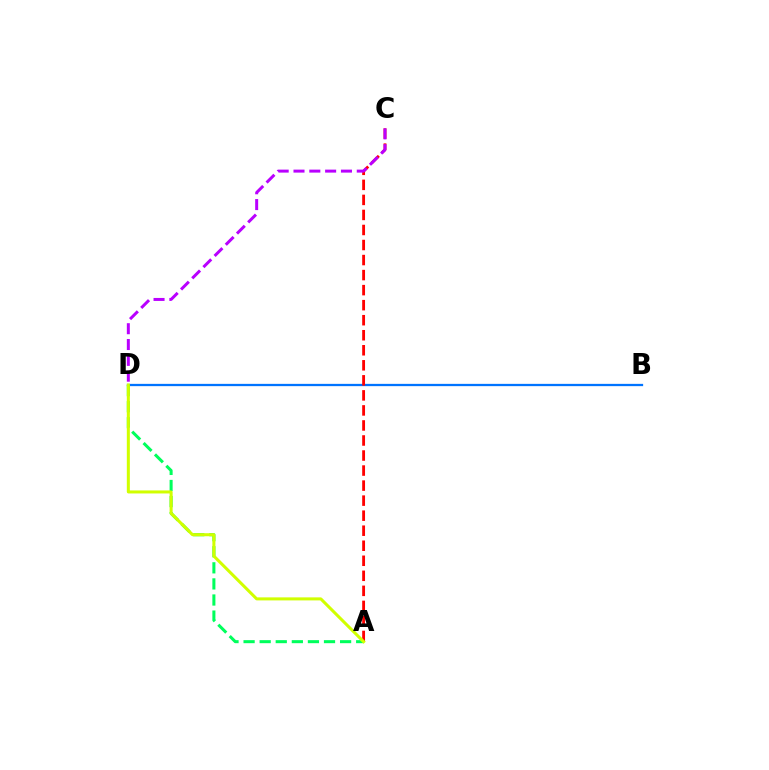{('B', 'D'): [{'color': '#0074ff', 'line_style': 'solid', 'thickness': 1.64}], ('A', 'C'): [{'color': '#ff0000', 'line_style': 'dashed', 'thickness': 2.04}], ('A', 'D'): [{'color': '#00ff5c', 'line_style': 'dashed', 'thickness': 2.19}, {'color': '#d1ff00', 'line_style': 'solid', 'thickness': 2.18}], ('C', 'D'): [{'color': '#b900ff', 'line_style': 'dashed', 'thickness': 2.15}]}